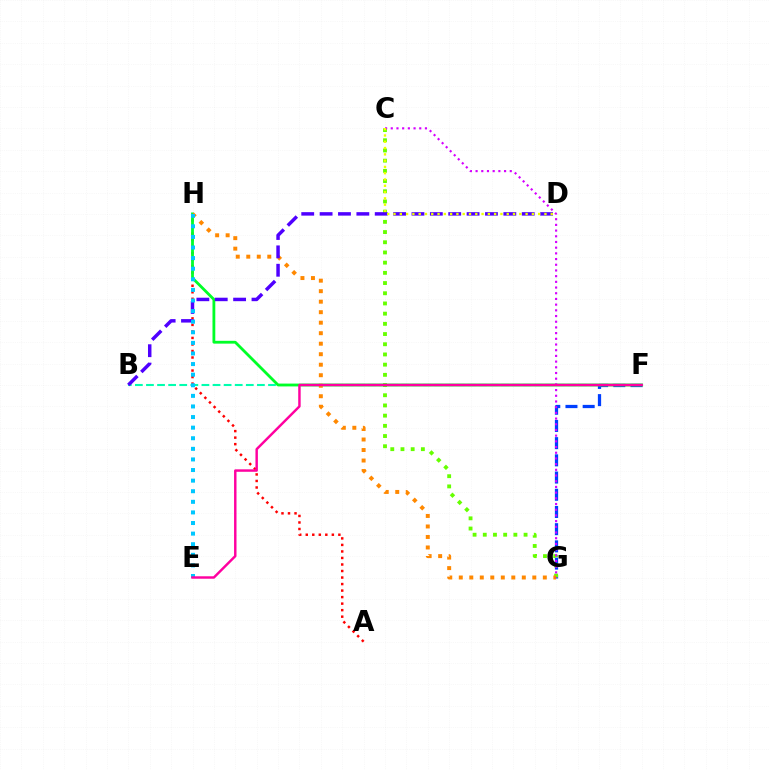{('B', 'F'): [{'color': '#00ffaf', 'line_style': 'dashed', 'thickness': 1.51}], ('F', 'G'): [{'color': '#003fff', 'line_style': 'dashed', 'thickness': 2.34}], ('A', 'H'): [{'color': '#ff0000', 'line_style': 'dotted', 'thickness': 1.77}], ('C', 'G'): [{'color': '#66ff00', 'line_style': 'dotted', 'thickness': 2.77}, {'color': '#d600ff', 'line_style': 'dotted', 'thickness': 1.55}], ('F', 'H'): [{'color': '#00ff27', 'line_style': 'solid', 'thickness': 2.02}], ('G', 'H'): [{'color': '#ff8800', 'line_style': 'dotted', 'thickness': 2.85}], ('B', 'D'): [{'color': '#4f00ff', 'line_style': 'dashed', 'thickness': 2.5}], ('E', 'H'): [{'color': '#00c7ff', 'line_style': 'dotted', 'thickness': 2.88}], ('C', 'D'): [{'color': '#eeff00', 'line_style': 'dotted', 'thickness': 1.71}], ('E', 'F'): [{'color': '#ff00a0', 'line_style': 'solid', 'thickness': 1.76}]}